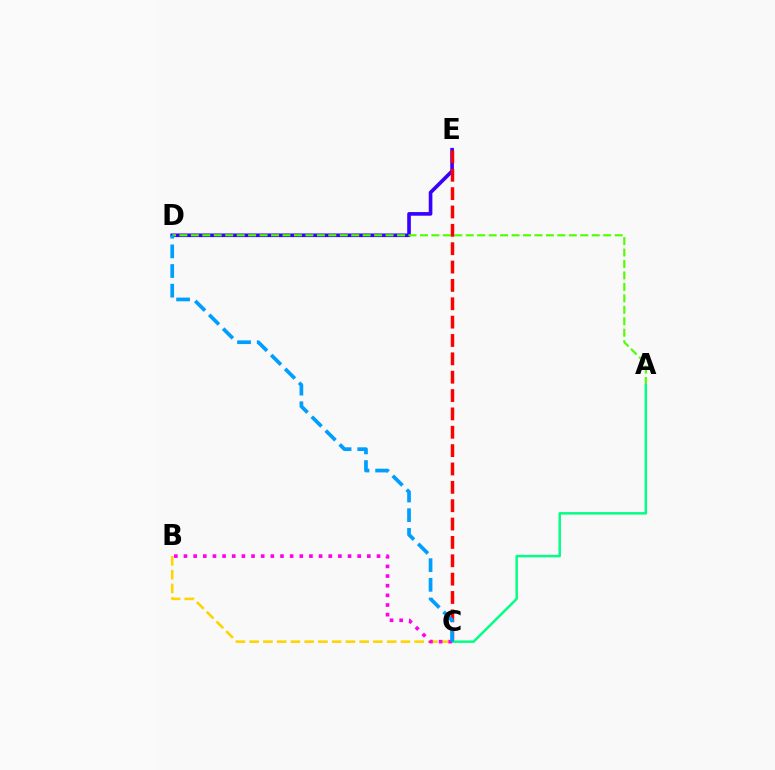{('D', 'E'): [{'color': '#3700ff', 'line_style': 'solid', 'thickness': 2.62}], ('A', 'D'): [{'color': '#4fff00', 'line_style': 'dashed', 'thickness': 1.56}], ('A', 'C'): [{'color': '#00ff86', 'line_style': 'solid', 'thickness': 1.78}], ('C', 'E'): [{'color': '#ff0000', 'line_style': 'dashed', 'thickness': 2.49}], ('B', 'C'): [{'color': '#ffd500', 'line_style': 'dashed', 'thickness': 1.87}, {'color': '#ff00ed', 'line_style': 'dotted', 'thickness': 2.62}], ('C', 'D'): [{'color': '#009eff', 'line_style': 'dashed', 'thickness': 2.67}]}